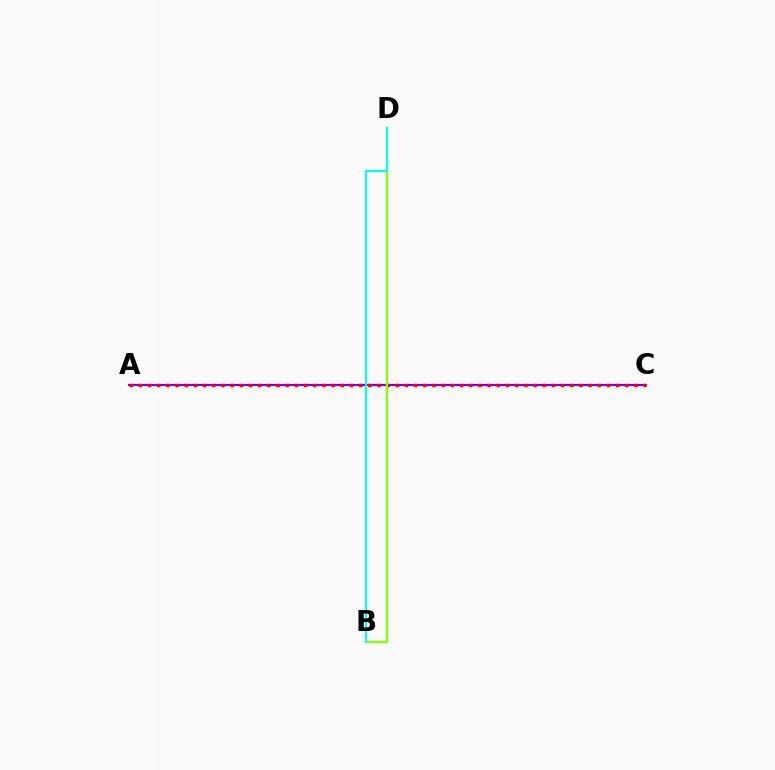{('A', 'C'): [{'color': '#7200ff', 'line_style': 'solid', 'thickness': 1.58}, {'color': '#ff0000', 'line_style': 'dotted', 'thickness': 2.49}], ('B', 'D'): [{'color': '#84ff00', 'line_style': 'solid', 'thickness': 1.61}, {'color': '#00fff6', 'line_style': 'solid', 'thickness': 1.52}]}